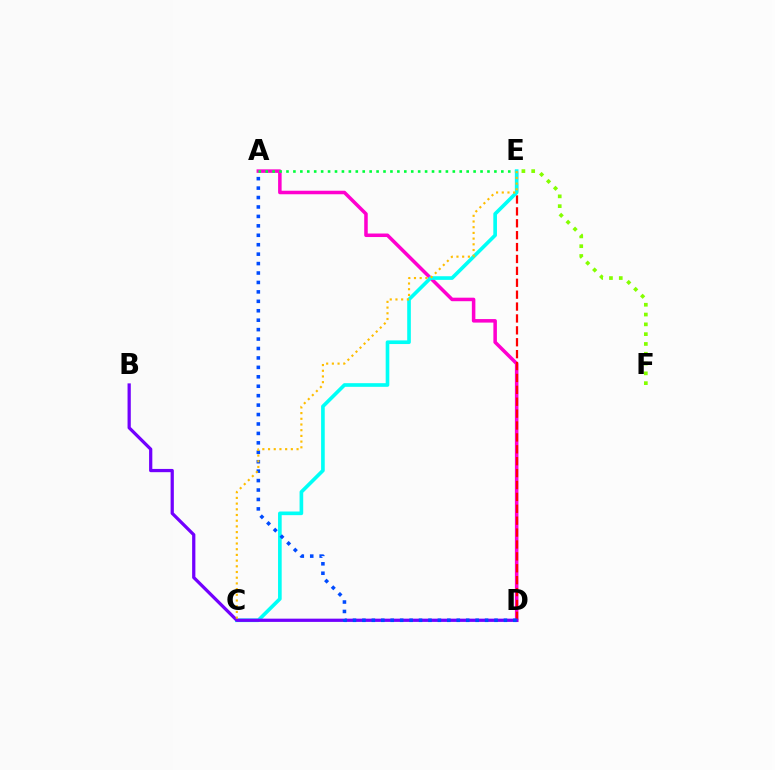{('A', 'D'): [{'color': '#ff00cf', 'line_style': 'solid', 'thickness': 2.54}, {'color': '#004bff', 'line_style': 'dotted', 'thickness': 2.56}], ('A', 'E'): [{'color': '#00ff39', 'line_style': 'dotted', 'thickness': 1.88}], ('E', 'F'): [{'color': '#84ff00', 'line_style': 'dotted', 'thickness': 2.66}], ('D', 'E'): [{'color': '#ff0000', 'line_style': 'dashed', 'thickness': 1.62}], ('C', 'E'): [{'color': '#00fff6', 'line_style': 'solid', 'thickness': 2.62}, {'color': '#ffbd00', 'line_style': 'dotted', 'thickness': 1.55}], ('B', 'D'): [{'color': '#7200ff', 'line_style': 'solid', 'thickness': 2.33}]}